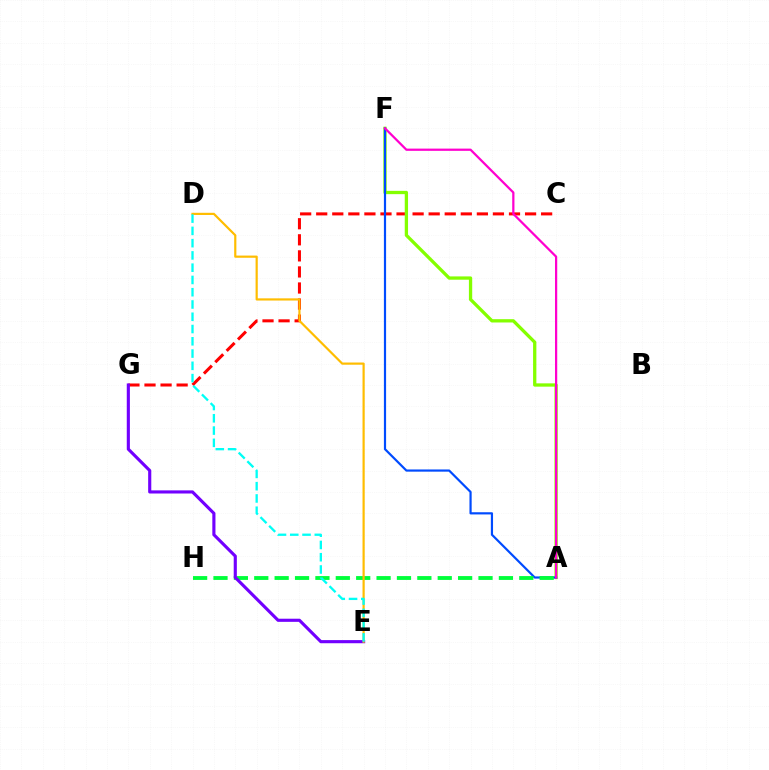{('C', 'G'): [{'color': '#ff0000', 'line_style': 'dashed', 'thickness': 2.18}], ('A', 'F'): [{'color': '#84ff00', 'line_style': 'solid', 'thickness': 2.37}, {'color': '#004bff', 'line_style': 'solid', 'thickness': 1.58}, {'color': '#ff00cf', 'line_style': 'solid', 'thickness': 1.61}], ('A', 'H'): [{'color': '#00ff39', 'line_style': 'dashed', 'thickness': 2.77}], ('E', 'G'): [{'color': '#7200ff', 'line_style': 'solid', 'thickness': 2.25}], ('D', 'E'): [{'color': '#ffbd00', 'line_style': 'solid', 'thickness': 1.58}, {'color': '#00fff6', 'line_style': 'dashed', 'thickness': 1.67}]}